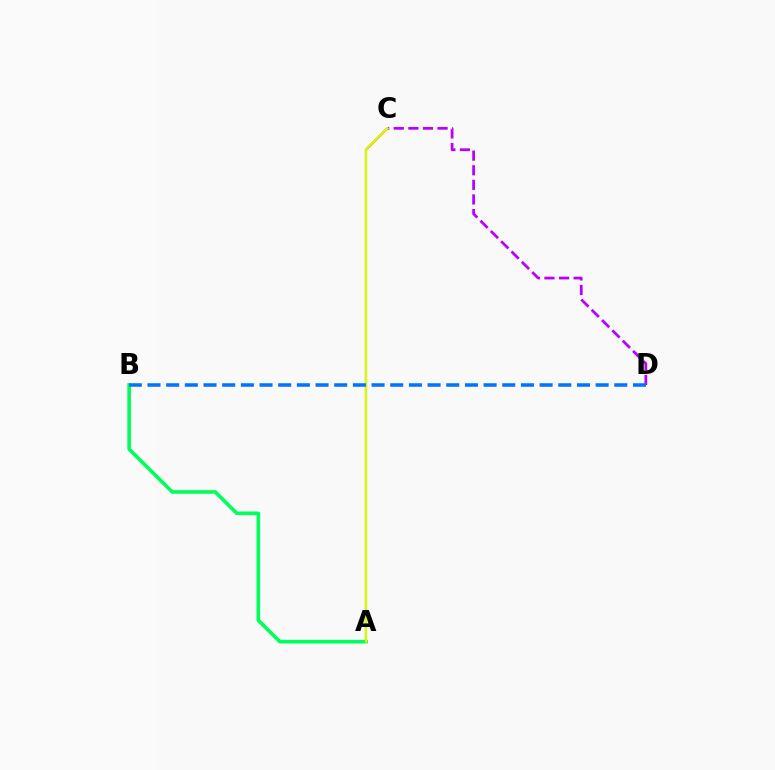{('A', 'B'): [{'color': '#00ff5c', 'line_style': 'solid', 'thickness': 2.62}], ('A', 'C'): [{'color': '#ff0000', 'line_style': 'solid', 'thickness': 1.52}, {'color': '#d1ff00', 'line_style': 'solid', 'thickness': 1.64}], ('C', 'D'): [{'color': '#b900ff', 'line_style': 'dashed', 'thickness': 1.98}], ('B', 'D'): [{'color': '#0074ff', 'line_style': 'dashed', 'thickness': 2.54}]}